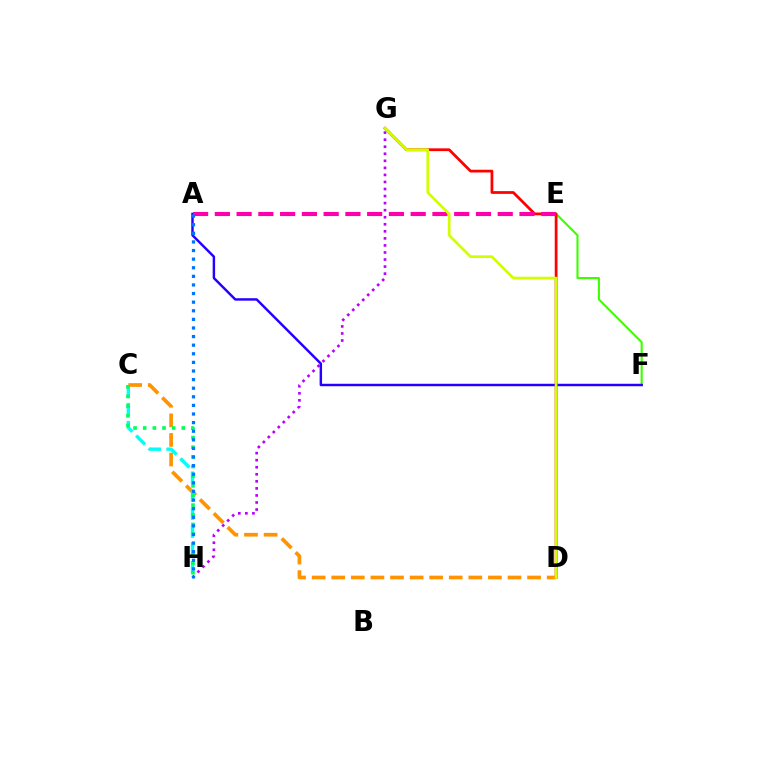{('G', 'H'): [{'color': '#b900ff', 'line_style': 'dotted', 'thickness': 1.92}], ('E', 'F'): [{'color': '#3dff00', 'line_style': 'solid', 'thickness': 1.53}], ('D', 'G'): [{'color': '#ff0000', 'line_style': 'solid', 'thickness': 1.98}, {'color': '#d1ff00', 'line_style': 'solid', 'thickness': 1.95}], ('C', 'D'): [{'color': '#ff9400', 'line_style': 'dashed', 'thickness': 2.66}], ('C', 'H'): [{'color': '#00fff6', 'line_style': 'dashed', 'thickness': 2.44}, {'color': '#00ff5c', 'line_style': 'dotted', 'thickness': 2.62}], ('A', 'F'): [{'color': '#2500ff', 'line_style': 'solid', 'thickness': 1.76}], ('A', 'E'): [{'color': '#ff00ac', 'line_style': 'dashed', 'thickness': 2.96}], ('A', 'H'): [{'color': '#0074ff', 'line_style': 'dotted', 'thickness': 2.34}]}